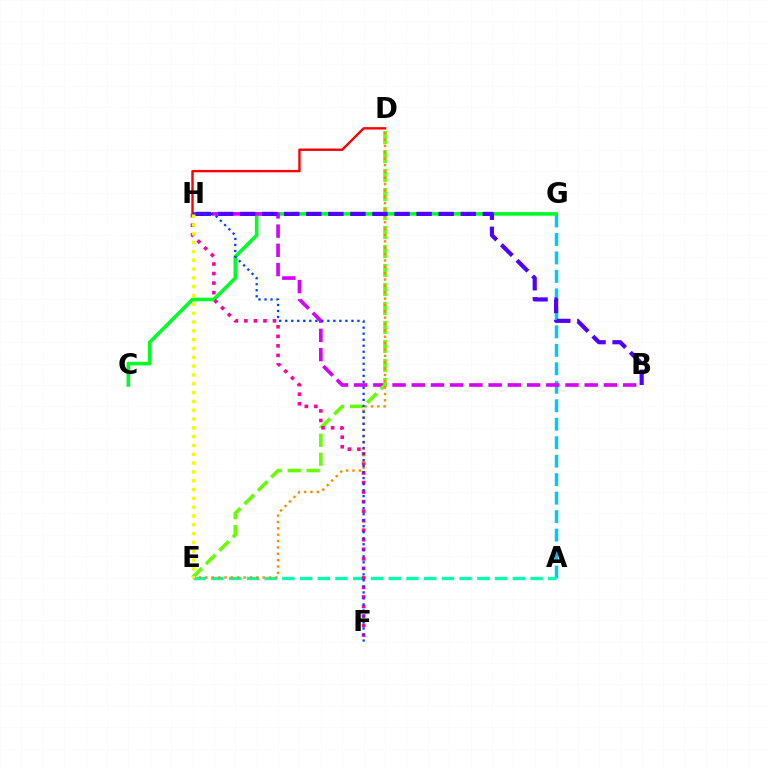{('A', 'G'): [{'color': '#00c7ff', 'line_style': 'dashed', 'thickness': 2.51}], ('A', 'E'): [{'color': '#00ffaf', 'line_style': 'dashed', 'thickness': 2.41}], ('C', 'G'): [{'color': '#00ff27', 'line_style': 'solid', 'thickness': 2.59}], ('B', 'H'): [{'color': '#d600ff', 'line_style': 'dashed', 'thickness': 2.61}, {'color': '#4f00ff', 'line_style': 'dashed', 'thickness': 3.0}], ('D', 'E'): [{'color': '#66ff00', 'line_style': 'dashed', 'thickness': 2.58}, {'color': '#ff8800', 'line_style': 'dotted', 'thickness': 1.73}], ('F', 'H'): [{'color': '#ff00a0', 'line_style': 'dotted', 'thickness': 2.59}, {'color': '#003fff', 'line_style': 'dotted', 'thickness': 1.63}], ('D', 'H'): [{'color': '#ff0000', 'line_style': 'solid', 'thickness': 1.71}], ('E', 'H'): [{'color': '#eeff00', 'line_style': 'dotted', 'thickness': 2.4}]}